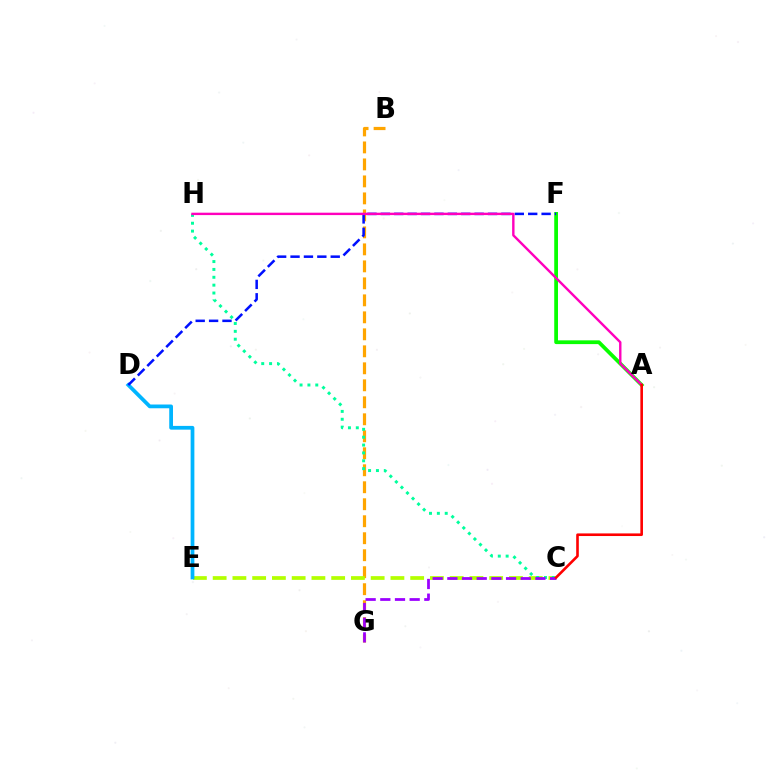{('A', 'F'): [{'color': '#08ff00', 'line_style': 'solid', 'thickness': 2.7}], ('B', 'G'): [{'color': '#ffa500', 'line_style': 'dashed', 'thickness': 2.31}], ('C', 'E'): [{'color': '#b3ff00', 'line_style': 'dashed', 'thickness': 2.68}], ('D', 'E'): [{'color': '#00b5ff', 'line_style': 'solid', 'thickness': 2.7}], ('C', 'H'): [{'color': '#00ff9d', 'line_style': 'dotted', 'thickness': 2.14}], ('C', 'G'): [{'color': '#9b00ff', 'line_style': 'dashed', 'thickness': 1.99}], ('D', 'F'): [{'color': '#0010ff', 'line_style': 'dashed', 'thickness': 1.82}], ('A', 'H'): [{'color': '#ff00bd', 'line_style': 'solid', 'thickness': 1.73}], ('A', 'C'): [{'color': '#ff0000', 'line_style': 'solid', 'thickness': 1.88}]}